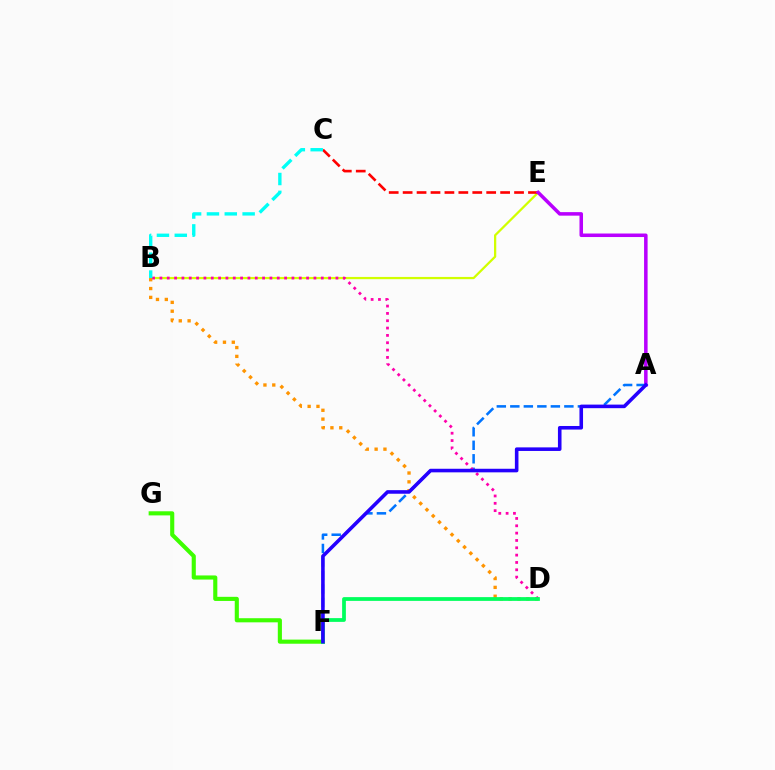{('A', 'F'): [{'color': '#0074ff', 'line_style': 'dashed', 'thickness': 1.84}, {'color': '#2500ff', 'line_style': 'solid', 'thickness': 2.58}], ('B', 'E'): [{'color': '#d1ff00', 'line_style': 'solid', 'thickness': 1.62}], ('F', 'G'): [{'color': '#3dff00', 'line_style': 'solid', 'thickness': 2.96}], ('B', 'D'): [{'color': '#ff9400', 'line_style': 'dotted', 'thickness': 2.4}, {'color': '#ff00ac', 'line_style': 'dotted', 'thickness': 1.99}], ('D', 'F'): [{'color': '#00ff5c', 'line_style': 'solid', 'thickness': 2.71}], ('C', 'E'): [{'color': '#ff0000', 'line_style': 'dashed', 'thickness': 1.89}], ('B', 'C'): [{'color': '#00fff6', 'line_style': 'dashed', 'thickness': 2.42}], ('A', 'E'): [{'color': '#b900ff', 'line_style': 'solid', 'thickness': 2.54}]}